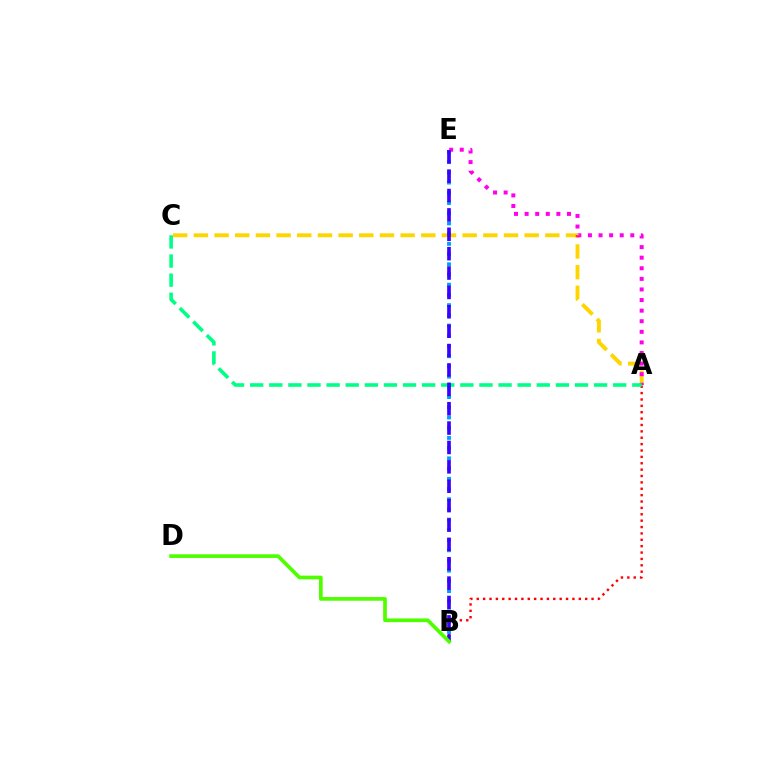{('A', 'C'): [{'color': '#ffd500', 'line_style': 'dashed', 'thickness': 2.81}, {'color': '#00ff86', 'line_style': 'dashed', 'thickness': 2.6}], ('A', 'B'): [{'color': '#ff0000', 'line_style': 'dotted', 'thickness': 1.73}], ('B', 'E'): [{'color': '#009eff', 'line_style': 'dotted', 'thickness': 2.78}, {'color': '#3700ff', 'line_style': 'dashed', 'thickness': 2.63}], ('A', 'E'): [{'color': '#ff00ed', 'line_style': 'dotted', 'thickness': 2.88}], ('B', 'D'): [{'color': '#4fff00', 'line_style': 'solid', 'thickness': 2.66}]}